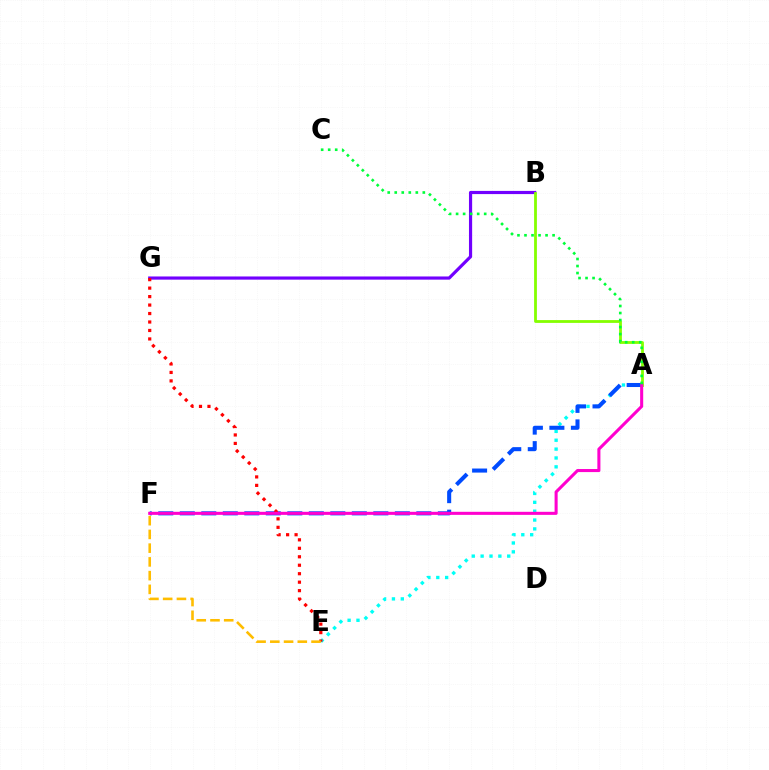{('B', 'G'): [{'color': '#7200ff', 'line_style': 'solid', 'thickness': 2.28}], ('A', 'E'): [{'color': '#00fff6', 'line_style': 'dotted', 'thickness': 2.41}], ('A', 'B'): [{'color': '#84ff00', 'line_style': 'solid', 'thickness': 2.01}], ('A', 'F'): [{'color': '#004bff', 'line_style': 'dashed', 'thickness': 2.92}, {'color': '#ff00cf', 'line_style': 'solid', 'thickness': 2.2}], ('E', 'G'): [{'color': '#ff0000', 'line_style': 'dotted', 'thickness': 2.3}], ('A', 'C'): [{'color': '#00ff39', 'line_style': 'dotted', 'thickness': 1.91}], ('E', 'F'): [{'color': '#ffbd00', 'line_style': 'dashed', 'thickness': 1.87}]}